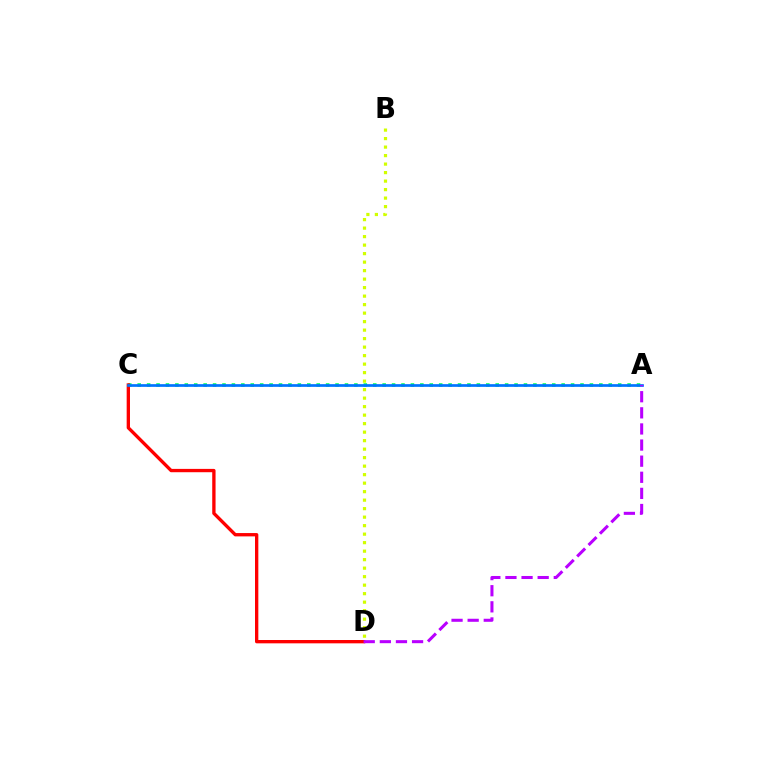{('A', 'C'): [{'color': '#00ff5c', 'line_style': 'dotted', 'thickness': 2.56}, {'color': '#0074ff', 'line_style': 'solid', 'thickness': 1.95}], ('B', 'D'): [{'color': '#d1ff00', 'line_style': 'dotted', 'thickness': 2.31}], ('C', 'D'): [{'color': '#ff0000', 'line_style': 'solid', 'thickness': 2.4}], ('A', 'D'): [{'color': '#b900ff', 'line_style': 'dashed', 'thickness': 2.19}]}